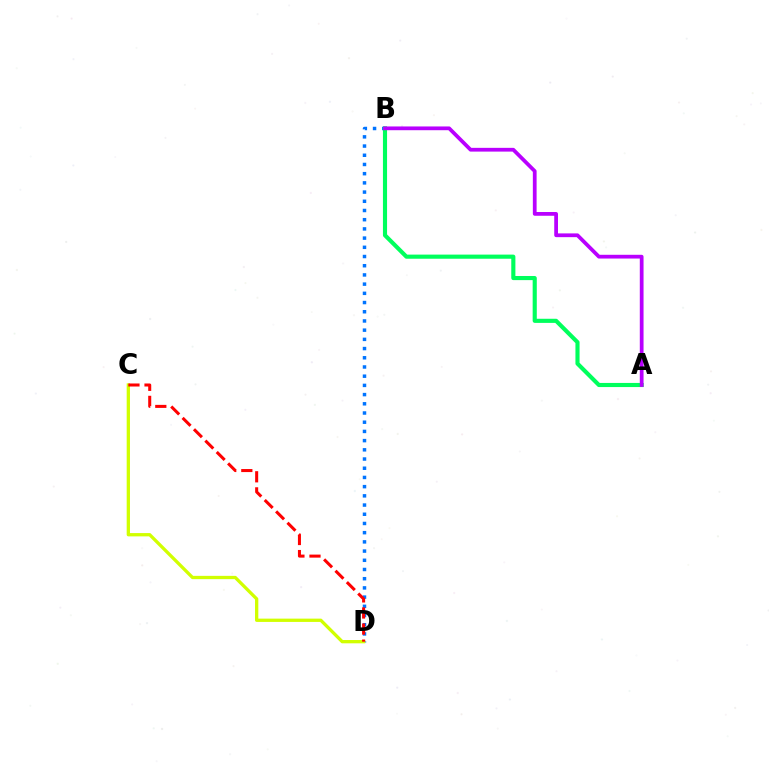{('B', 'D'): [{'color': '#0074ff', 'line_style': 'dotted', 'thickness': 2.5}], ('A', 'B'): [{'color': '#00ff5c', 'line_style': 'solid', 'thickness': 2.97}, {'color': '#b900ff', 'line_style': 'solid', 'thickness': 2.7}], ('C', 'D'): [{'color': '#d1ff00', 'line_style': 'solid', 'thickness': 2.37}, {'color': '#ff0000', 'line_style': 'dashed', 'thickness': 2.18}]}